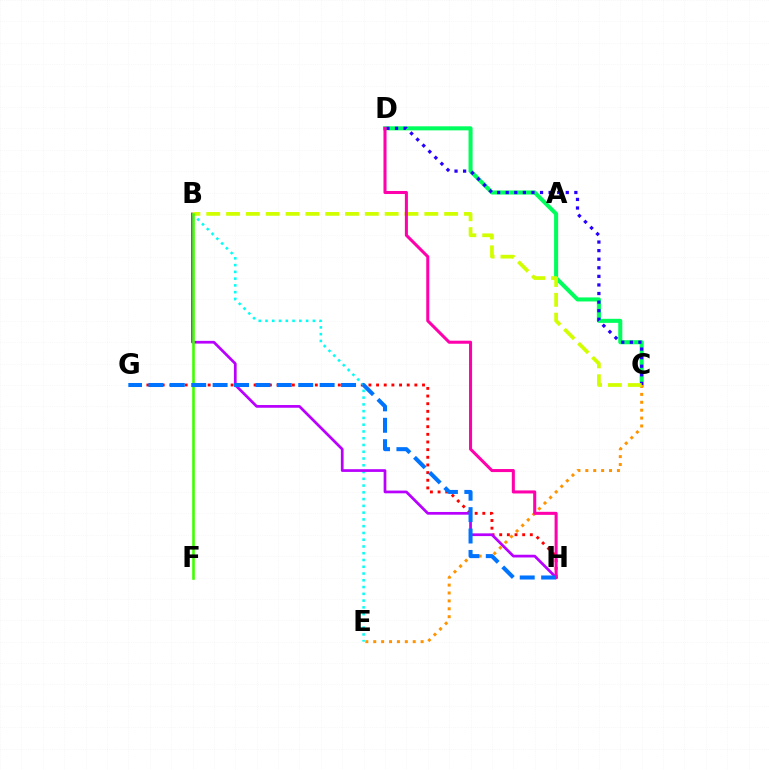{('C', 'D'): [{'color': '#00ff5c', 'line_style': 'solid', 'thickness': 2.92}, {'color': '#2500ff', 'line_style': 'dotted', 'thickness': 2.33}], ('G', 'H'): [{'color': '#ff0000', 'line_style': 'dotted', 'thickness': 2.08}, {'color': '#0074ff', 'line_style': 'dashed', 'thickness': 2.91}], ('B', 'E'): [{'color': '#00fff6', 'line_style': 'dotted', 'thickness': 1.84}], ('B', 'H'): [{'color': '#b900ff', 'line_style': 'solid', 'thickness': 1.96}], ('C', 'E'): [{'color': '#ff9400', 'line_style': 'dotted', 'thickness': 2.15}], ('B', 'C'): [{'color': '#d1ff00', 'line_style': 'dashed', 'thickness': 2.69}], ('B', 'F'): [{'color': '#3dff00', 'line_style': 'solid', 'thickness': 1.86}], ('D', 'H'): [{'color': '#ff00ac', 'line_style': 'solid', 'thickness': 2.19}]}